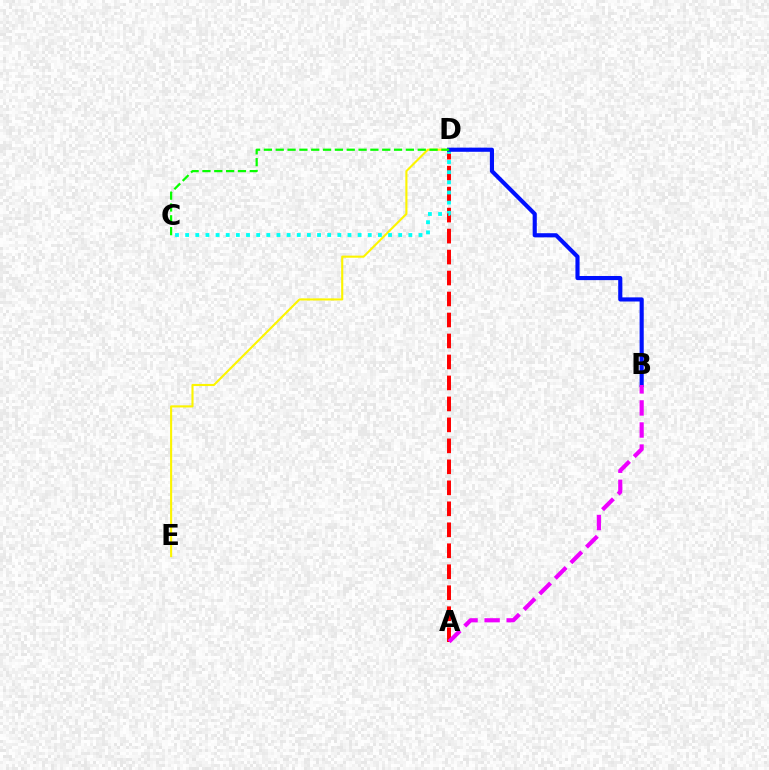{('D', 'E'): [{'color': '#fcf500', 'line_style': 'solid', 'thickness': 1.52}], ('A', 'D'): [{'color': '#ff0000', 'line_style': 'dashed', 'thickness': 2.85}], ('C', 'D'): [{'color': '#00fff6', 'line_style': 'dotted', 'thickness': 2.76}, {'color': '#08ff00', 'line_style': 'dashed', 'thickness': 1.61}], ('B', 'D'): [{'color': '#0010ff', 'line_style': 'solid', 'thickness': 2.97}], ('A', 'B'): [{'color': '#ee00ff', 'line_style': 'dashed', 'thickness': 3.0}]}